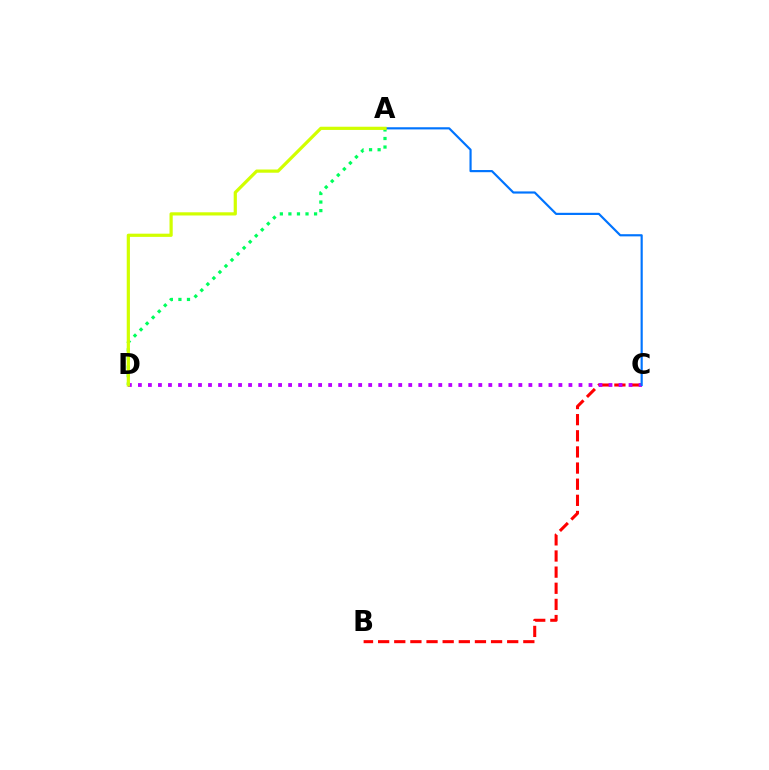{('B', 'C'): [{'color': '#ff0000', 'line_style': 'dashed', 'thickness': 2.19}], ('C', 'D'): [{'color': '#b900ff', 'line_style': 'dotted', 'thickness': 2.72}], ('A', 'C'): [{'color': '#0074ff', 'line_style': 'solid', 'thickness': 1.56}], ('A', 'D'): [{'color': '#00ff5c', 'line_style': 'dotted', 'thickness': 2.32}, {'color': '#d1ff00', 'line_style': 'solid', 'thickness': 2.31}]}